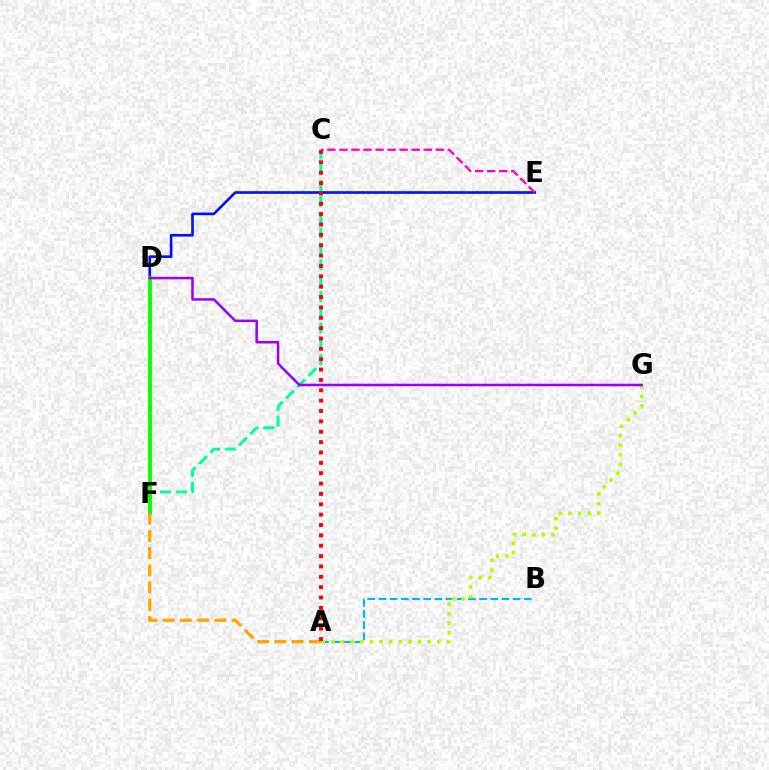{('C', 'F'): [{'color': '#00ff9d', 'line_style': 'dashed', 'thickness': 2.15}], ('A', 'B'): [{'color': '#00b5ff', 'line_style': 'dashed', 'thickness': 1.52}], ('A', 'G'): [{'color': '#b3ff00', 'line_style': 'dotted', 'thickness': 2.61}], ('D', 'E'): [{'color': '#0010ff', 'line_style': 'solid', 'thickness': 1.9}], ('D', 'F'): [{'color': '#08ff00', 'line_style': 'solid', 'thickness': 2.77}], ('A', 'F'): [{'color': '#ffa500', 'line_style': 'dashed', 'thickness': 2.34}], ('C', 'E'): [{'color': '#ff00bd', 'line_style': 'dashed', 'thickness': 1.64}], ('A', 'C'): [{'color': '#ff0000', 'line_style': 'dotted', 'thickness': 2.82}], ('D', 'G'): [{'color': '#9b00ff', 'line_style': 'solid', 'thickness': 1.82}]}